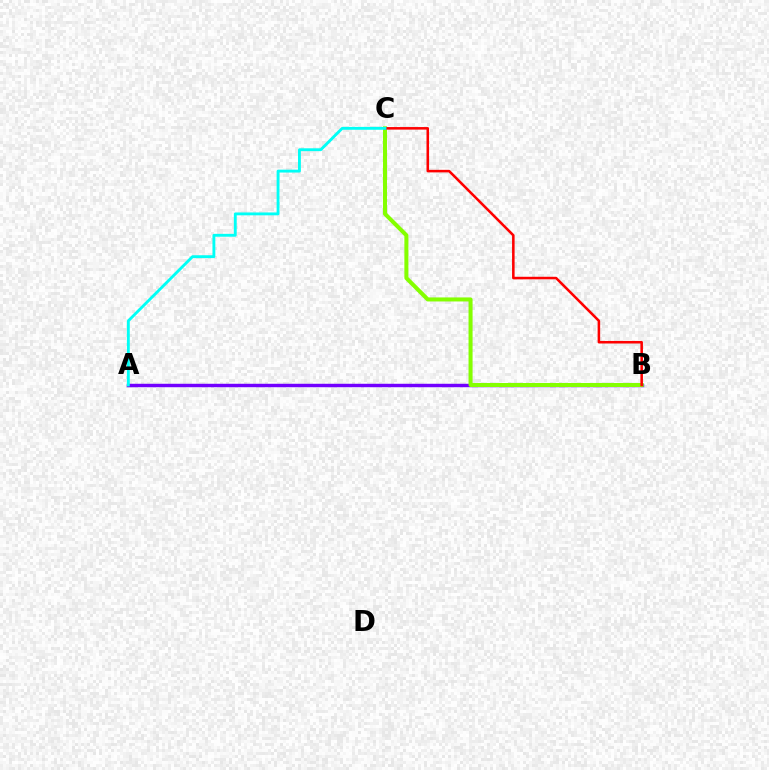{('A', 'B'): [{'color': '#7200ff', 'line_style': 'solid', 'thickness': 2.48}], ('B', 'C'): [{'color': '#84ff00', 'line_style': 'solid', 'thickness': 2.91}, {'color': '#ff0000', 'line_style': 'solid', 'thickness': 1.83}], ('A', 'C'): [{'color': '#00fff6', 'line_style': 'solid', 'thickness': 2.06}]}